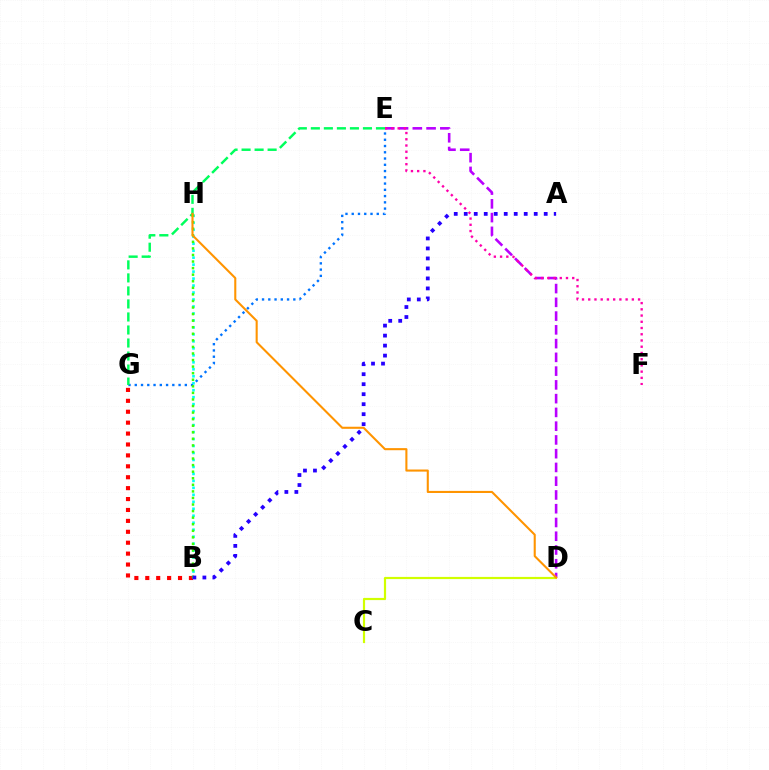{('B', 'G'): [{'color': '#ff0000', 'line_style': 'dotted', 'thickness': 2.97}], ('C', 'D'): [{'color': '#d1ff00', 'line_style': 'solid', 'thickness': 1.58}], ('D', 'E'): [{'color': '#b900ff', 'line_style': 'dashed', 'thickness': 1.87}], ('B', 'H'): [{'color': '#00fff6', 'line_style': 'dotted', 'thickness': 1.9}, {'color': '#3dff00', 'line_style': 'dotted', 'thickness': 1.78}], ('E', 'G'): [{'color': '#0074ff', 'line_style': 'dotted', 'thickness': 1.7}, {'color': '#00ff5c', 'line_style': 'dashed', 'thickness': 1.77}], ('E', 'F'): [{'color': '#ff00ac', 'line_style': 'dotted', 'thickness': 1.69}], ('A', 'B'): [{'color': '#2500ff', 'line_style': 'dotted', 'thickness': 2.72}], ('D', 'H'): [{'color': '#ff9400', 'line_style': 'solid', 'thickness': 1.5}]}